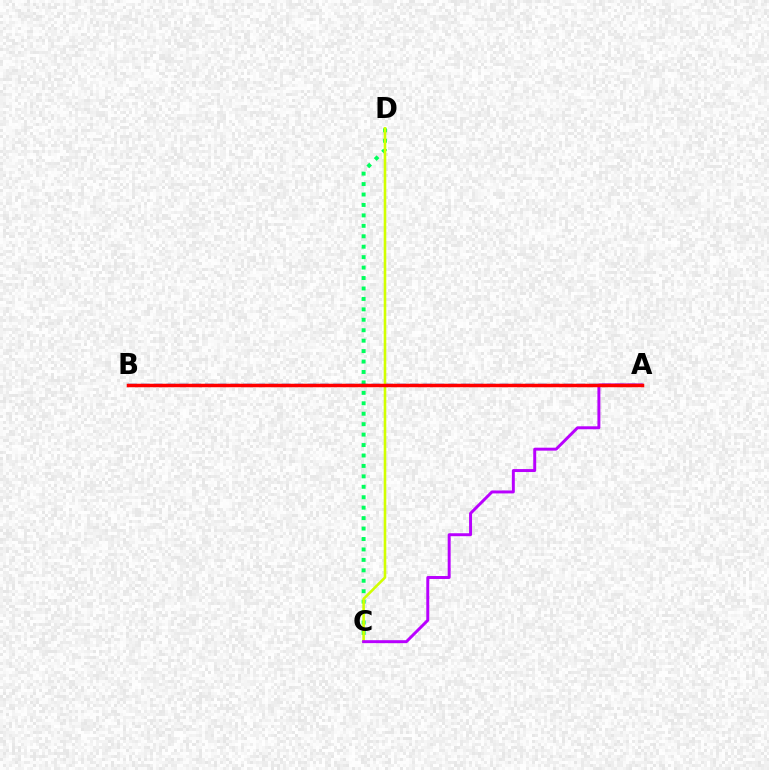{('C', 'D'): [{'color': '#00ff5c', 'line_style': 'dotted', 'thickness': 2.84}, {'color': '#d1ff00', 'line_style': 'solid', 'thickness': 1.86}], ('A', 'B'): [{'color': '#0074ff', 'line_style': 'dashed', 'thickness': 1.74}, {'color': '#ff0000', 'line_style': 'solid', 'thickness': 2.52}], ('A', 'C'): [{'color': '#b900ff', 'line_style': 'solid', 'thickness': 2.13}]}